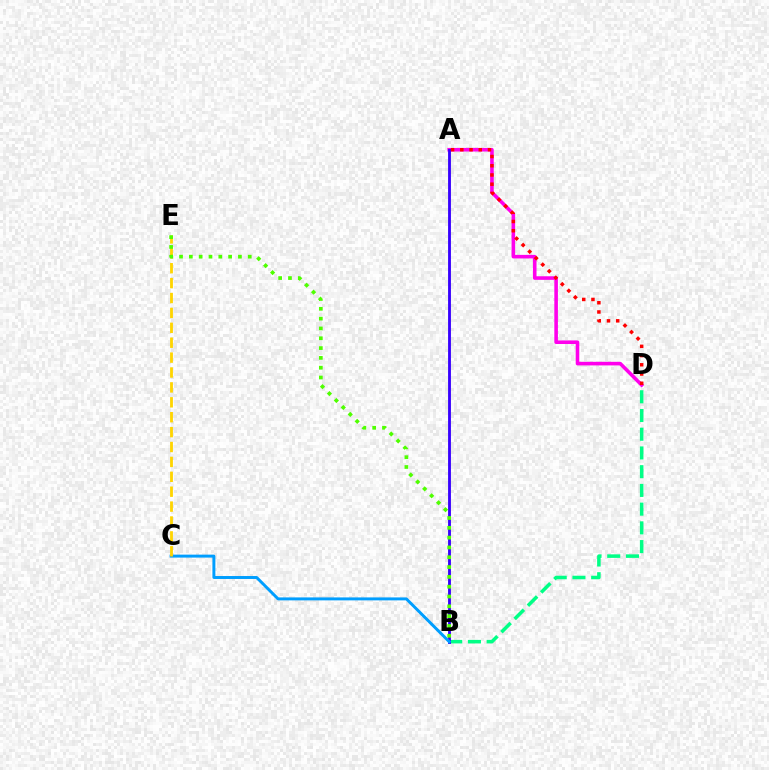{('B', 'D'): [{'color': '#00ff86', 'line_style': 'dashed', 'thickness': 2.54}], ('A', 'D'): [{'color': '#ff00ed', 'line_style': 'solid', 'thickness': 2.58}, {'color': '#ff0000', 'line_style': 'dotted', 'thickness': 2.51}], ('A', 'B'): [{'color': '#3700ff', 'line_style': 'solid', 'thickness': 2.05}], ('B', 'C'): [{'color': '#009eff', 'line_style': 'solid', 'thickness': 2.13}], ('C', 'E'): [{'color': '#ffd500', 'line_style': 'dashed', 'thickness': 2.02}], ('B', 'E'): [{'color': '#4fff00', 'line_style': 'dotted', 'thickness': 2.67}]}